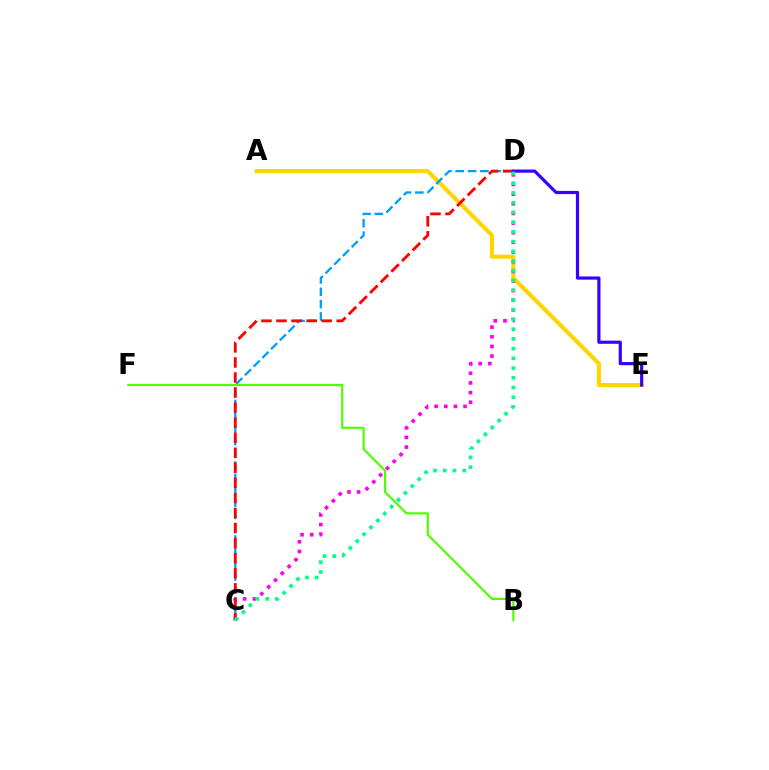{('A', 'E'): [{'color': '#ffd500', 'line_style': 'solid', 'thickness': 2.95}], ('C', 'D'): [{'color': '#ff00ed', 'line_style': 'dotted', 'thickness': 2.62}, {'color': '#009eff', 'line_style': 'dashed', 'thickness': 1.67}, {'color': '#ff0000', 'line_style': 'dashed', 'thickness': 2.05}, {'color': '#00ff86', 'line_style': 'dotted', 'thickness': 2.64}], ('D', 'E'): [{'color': '#3700ff', 'line_style': 'solid', 'thickness': 2.29}], ('B', 'F'): [{'color': '#4fff00', 'line_style': 'solid', 'thickness': 1.57}]}